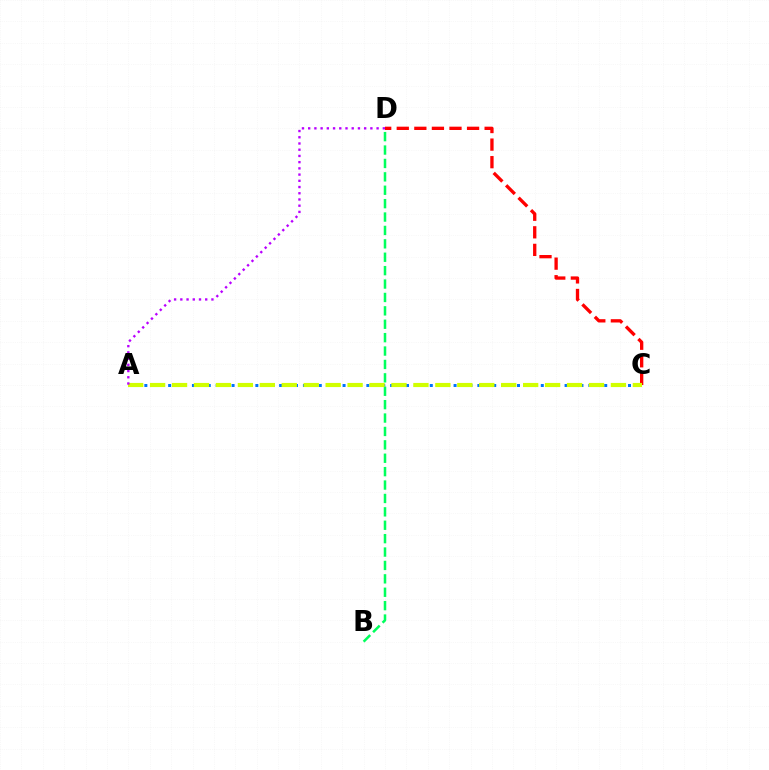{('B', 'D'): [{'color': '#00ff5c', 'line_style': 'dashed', 'thickness': 1.82}], ('C', 'D'): [{'color': '#ff0000', 'line_style': 'dashed', 'thickness': 2.39}], ('A', 'C'): [{'color': '#0074ff', 'line_style': 'dotted', 'thickness': 2.15}, {'color': '#d1ff00', 'line_style': 'dashed', 'thickness': 2.98}], ('A', 'D'): [{'color': '#b900ff', 'line_style': 'dotted', 'thickness': 1.69}]}